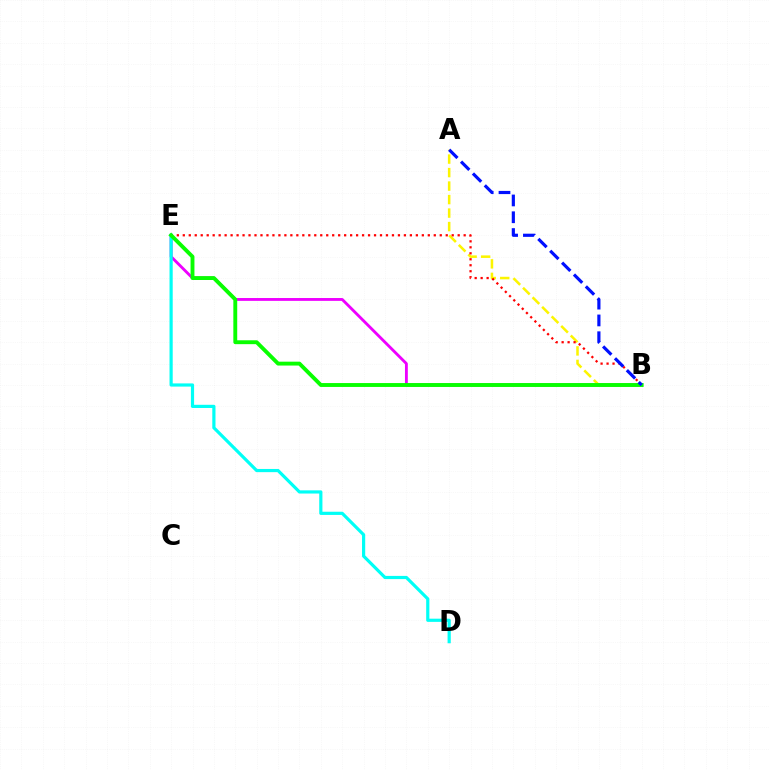{('B', 'E'): [{'color': '#ee00ff', 'line_style': 'solid', 'thickness': 2.05}, {'color': '#ff0000', 'line_style': 'dotted', 'thickness': 1.62}, {'color': '#08ff00', 'line_style': 'solid', 'thickness': 2.79}], ('A', 'B'): [{'color': '#fcf500', 'line_style': 'dashed', 'thickness': 1.83}, {'color': '#0010ff', 'line_style': 'dashed', 'thickness': 2.28}], ('D', 'E'): [{'color': '#00fff6', 'line_style': 'solid', 'thickness': 2.3}]}